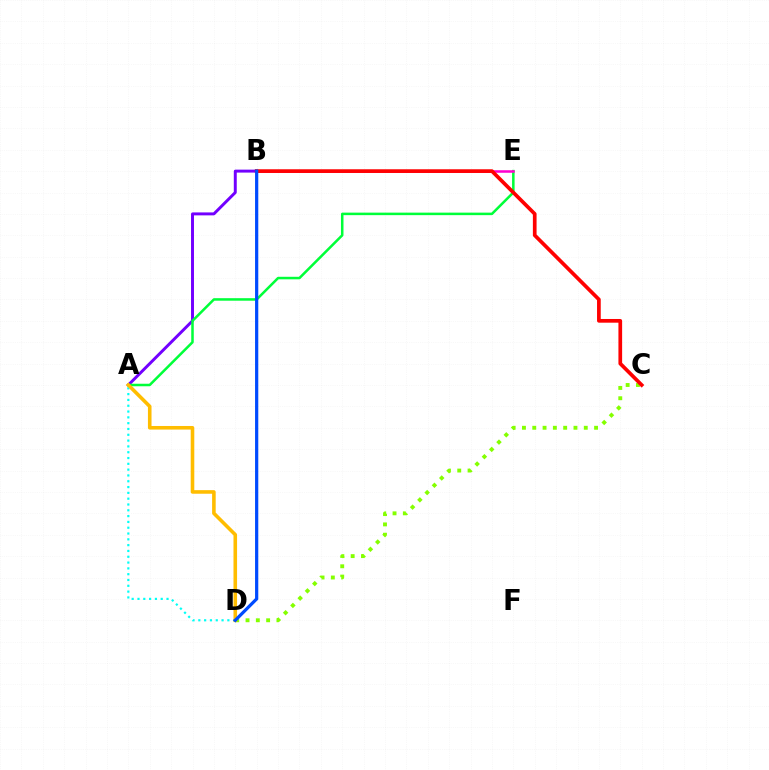{('A', 'B'): [{'color': '#7200ff', 'line_style': 'solid', 'thickness': 2.12}], ('A', 'E'): [{'color': '#00ff39', 'line_style': 'solid', 'thickness': 1.82}], ('A', 'D'): [{'color': '#00fff6', 'line_style': 'dotted', 'thickness': 1.58}, {'color': '#ffbd00', 'line_style': 'solid', 'thickness': 2.58}], ('B', 'E'): [{'color': '#ff00cf', 'line_style': 'solid', 'thickness': 1.82}], ('C', 'D'): [{'color': '#84ff00', 'line_style': 'dotted', 'thickness': 2.8}], ('B', 'C'): [{'color': '#ff0000', 'line_style': 'solid', 'thickness': 2.66}], ('B', 'D'): [{'color': '#004bff', 'line_style': 'solid', 'thickness': 2.32}]}